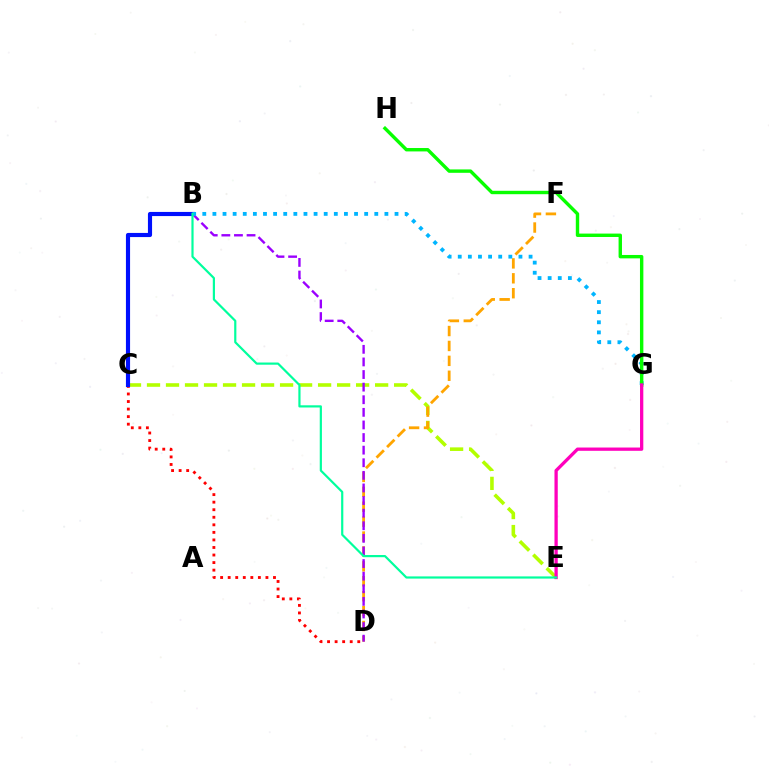{('C', 'E'): [{'color': '#b3ff00', 'line_style': 'dashed', 'thickness': 2.58}], ('C', 'D'): [{'color': '#ff0000', 'line_style': 'dotted', 'thickness': 2.05}], ('B', 'C'): [{'color': '#0010ff', 'line_style': 'solid', 'thickness': 2.98}], ('D', 'F'): [{'color': '#ffa500', 'line_style': 'dashed', 'thickness': 2.03}], ('B', 'D'): [{'color': '#9b00ff', 'line_style': 'dashed', 'thickness': 1.71}], ('B', 'G'): [{'color': '#00b5ff', 'line_style': 'dotted', 'thickness': 2.75}], ('G', 'H'): [{'color': '#08ff00', 'line_style': 'solid', 'thickness': 2.45}], ('E', 'G'): [{'color': '#ff00bd', 'line_style': 'solid', 'thickness': 2.36}], ('B', 'E'): [{'color': '#00ff9d', 'line_style': 'solid', 'thickness': 1.58}]}